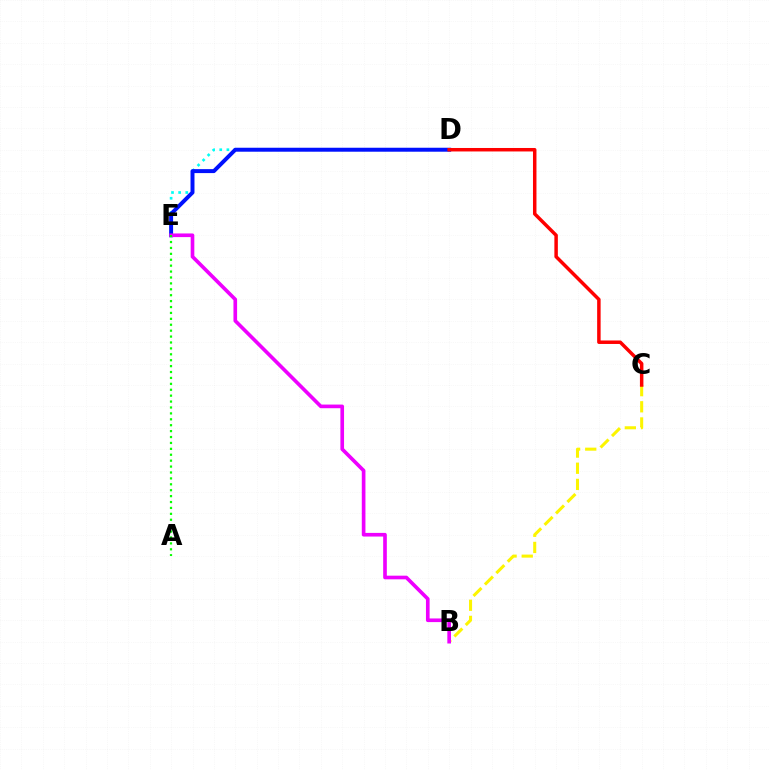{('D', 'E'): [{'color': '#00fff6', 'line_style': 'dotted', 'thickness': 1.94}, {'color': '#0010ff', 'line_style': 'solid', 'thickness': 2.85}], ('B', 'C'): [{'color': '#fcf500', 'line_style': 'dashed', 'thickness': 2.19}], ('C', 'D'): [{'color': '#ff0000', 'line_style': 'solid', 'thickness': 2.51}], ('B', 'E'): [{'color': '#ee00ff', 'line_style': 'solid', 'thickness': 2.63}], ('A', 'E'): [{'color': '#08ff00', 'line_style': 'dotted', 'thickness': 1.61}]}